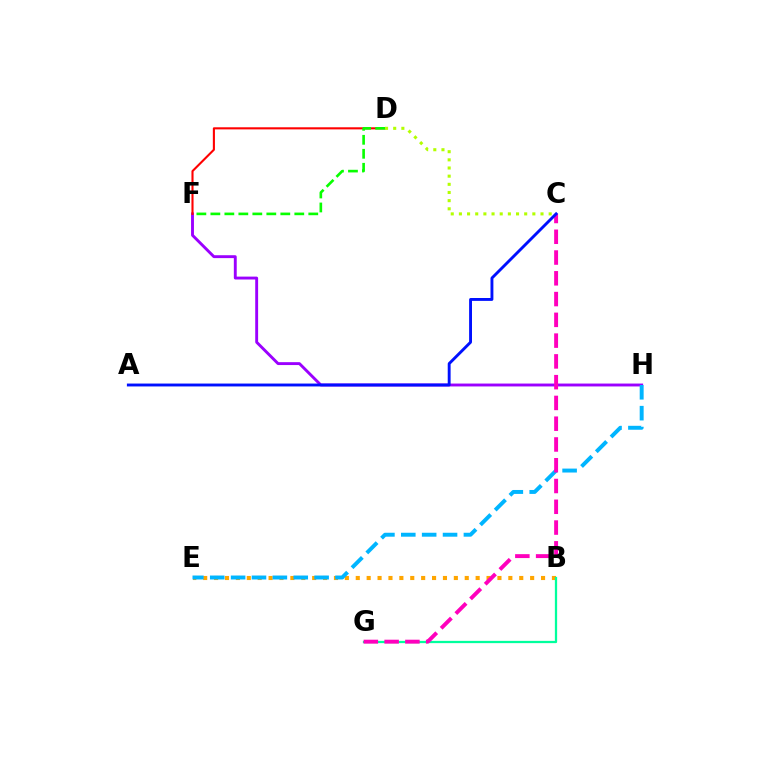{('B', 'E'): [{'color': '#ffa500', 'line_style': 'dotted', 'thickness': 2.96}], ('F', 'H'): [{'color': '#9b00ff', 'line_style': 'solid', 'thickness': 2.08}], ('E', 'H'): [{'color': '#00b5ff', 'line_style': 'dashed', 'thickness': 2.84}], ('D', 'F'): [{'color': '#ff0000', 'line_style': 'solid', 'thickness': 1.51}, {'color': '#08ff00', 'line_style': 'dashed', 'thickness': 1.9}], ('B', 'G'): [{'color': '#00ff9d', 'line_style': 'solid', 'thickness': 1.63}], ('C', 'G'): [{'color': '#ff00bd', 'line_style': 'dashed', 'thickness': 2.82}], ('A', 'C'): [{'color': '#0010ff', 'line_style': 'solid', 'thickness': 2.08}], ('C', 'D'): [{'color': '#b3ff00', 'line_style': 'dotted', 'thickness': 2.22}]}